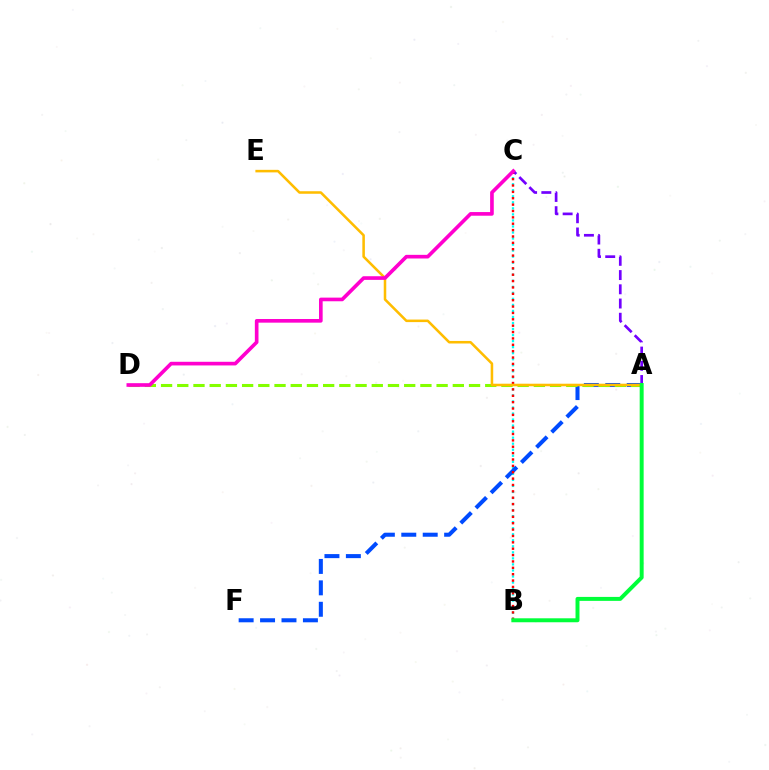{('B', 'C'): [{'color': '#00fff6', 'line_style': 'dotted', 'thickness': 1.64}, {'color': '#ff0000', 'line_style': 'dotted', 'thickness': 1.73}], ('A', 'F'): [{'color': '#004bff', 'line_style': 'dashed', 'thickness': 2.91}], ('A', 'D'): [{'color': '#84ff00', 'line_style': 'dashed', 'thickness': 2.2}], ('A', 'C'): [{'color': '#7200ff', 'line_style': 'dashed', 'thickness': 1.93}], ('A', 'E'): [{'color': '#ffbd00', 'line_style': 'solid', 'thickness': 1.83}], ('A', 'B'): [{'color': '#00ff39', 'line_style': 'solid', 'thickness': 2.85}], ('C', 'D'): [{'color': '#ff00cf', 'line_style': 'solid', 'thickness': 2.63}]}